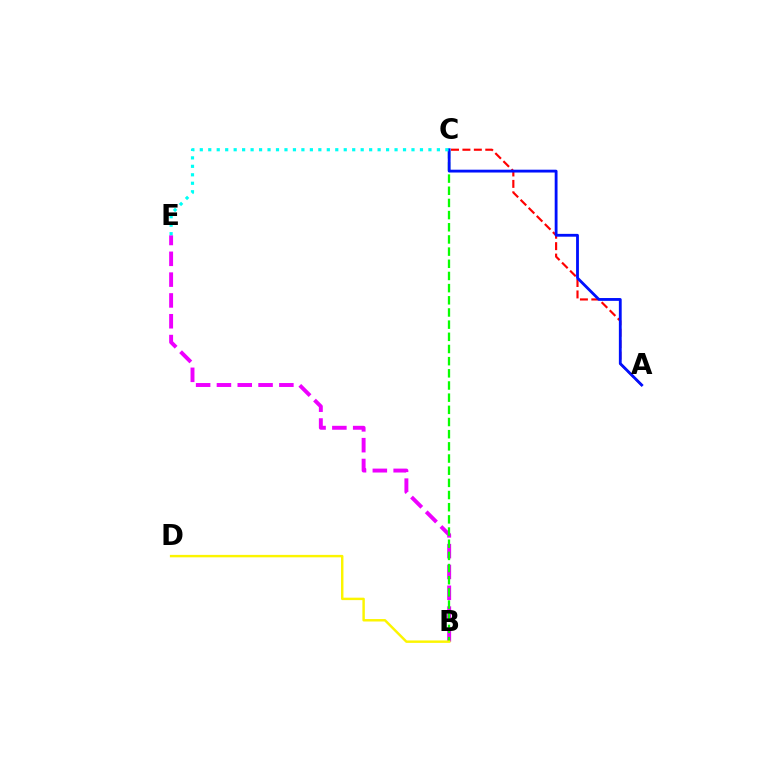{('B', 'E'): [{'color': '#ee00ff', 'line_style': 'dashed', 'thickness': 2.83}], ('A', 'C'): [{'color': '#ff0000', 'line_style': 'dashed', 'thickness': 1.55}, {'color': '#0010ff', 'line_style': 'solid', 'thickness': 2.03}], ('B', 'C'): [{'color': '#08ff00', 'line_style': 'dashed', 'thickness': 1.65}], ('C', 'E'): [{'color': '#00fff6', 'line_style': 'dotted', 'thickness': 2.3}], ('B', 'D'): [{'color': '#fcf500', 'line_style': 'solid', 'thickness': 1.76}]}